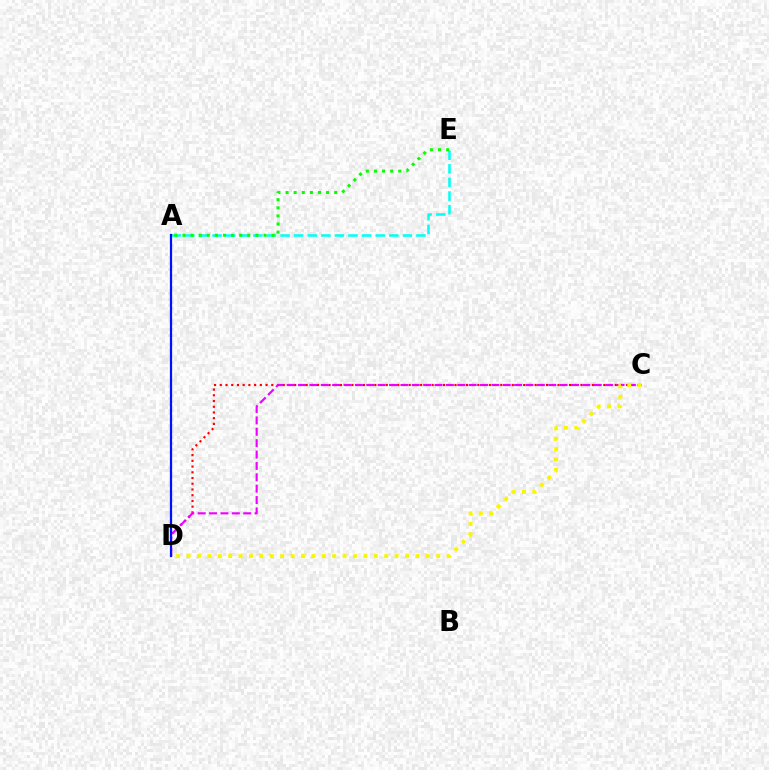{('A', 'E'): [{'color': '#00fff6', 'line_style': 'dashed', 'thickness': 1.85}, {'color': '#08ff00', 'line_style': 'dotted', 'thickness': 2.2}], ('C', 'D'): [{'color': '#ff0000', 'line_style': 'dotted', 'thickness': 1.56}, {'color': '#ee00ff', 'line_style': 'dashed', 'thickness': 1.55}, {'color': '#fcf500', 'line_style': 'dotted', 'thickness': 2.83}], ('A', 'D'): [{'color': '#0010ff', 'line_style': 'solid', 'thickness': 1.62}]}